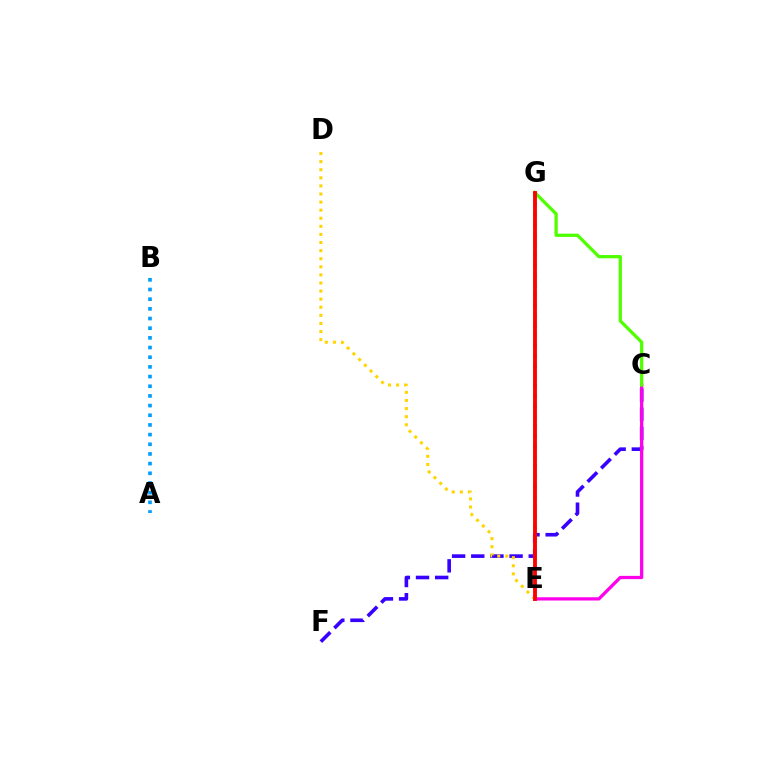{('C', 'F'): [{'color': '#3700ff', 'line_style': 'dashed', 'thickness': 2.6}], ('C', 'E'): [{'color': '#ff00ed', 'line_style': 'solid', 'thickness': 2.35}], ('E', 'G'): [{'color': '#00ff86', 'line_style': 'dotted', 'thickness': 2.73}, {'color': '#ff0000', 'line_style': 'solid', 'thickness': 2.77}], ('D', 'E'): [{'color': '#ffd500', 'line_style': 'dotted', 'thickness': 2.2}], ('A', 'B'): [{'color': '#009eff', 'line_style': 'dotted', 'thickness': 2.63}], ('C', 'G'): [{'color': '#4fff00', 'line_style': 'solid', 'thickness': 2.35}]}